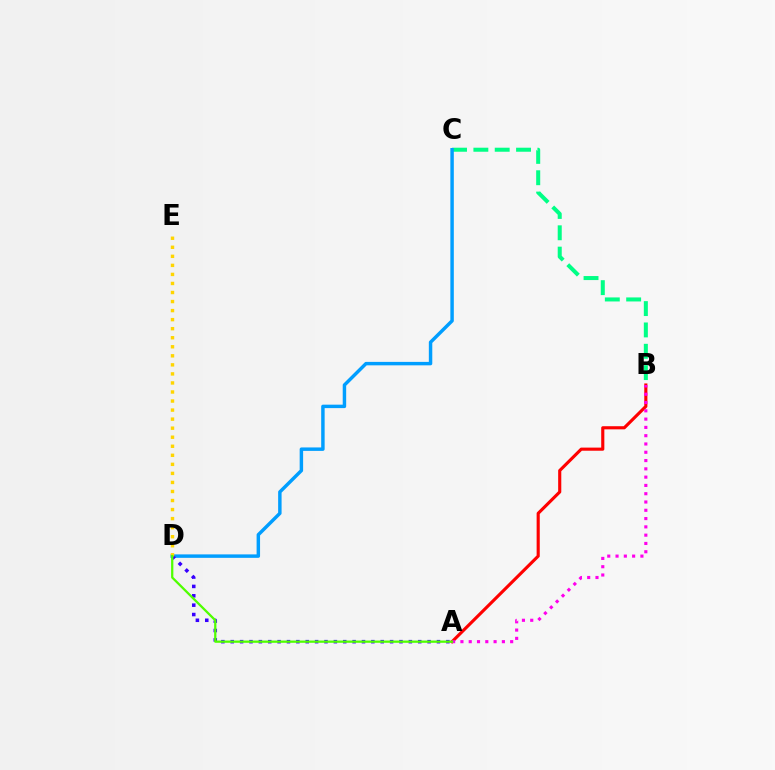{('B', 'C'): [{'color': '#00ff86', 'line_style': 'dashed', 'thickness': 2.9}], ('A', 'B'): [{'color': '#ff0000', 'line_style': 'solid', 'thickness': 2.25}, {'color': '#ff00ed', 'line_style': 'dotted', 'thickness': 2.25}], ('C', 'D'): [{'color': '#009eff', 'line_style': 'solid', 'thickness': 2.48}], ('A', 'D'): [{'color': '#3700ff', 'line_style': 'dotted', 'thickness': 2.55}, {'color': '#4fff00', 'line_style': 'solid', 'thickness': 1.63}], ('D', 'E'): [{'color': '#ffd500', 'line_style': 'dotted', 'thickness': 2.46}]}